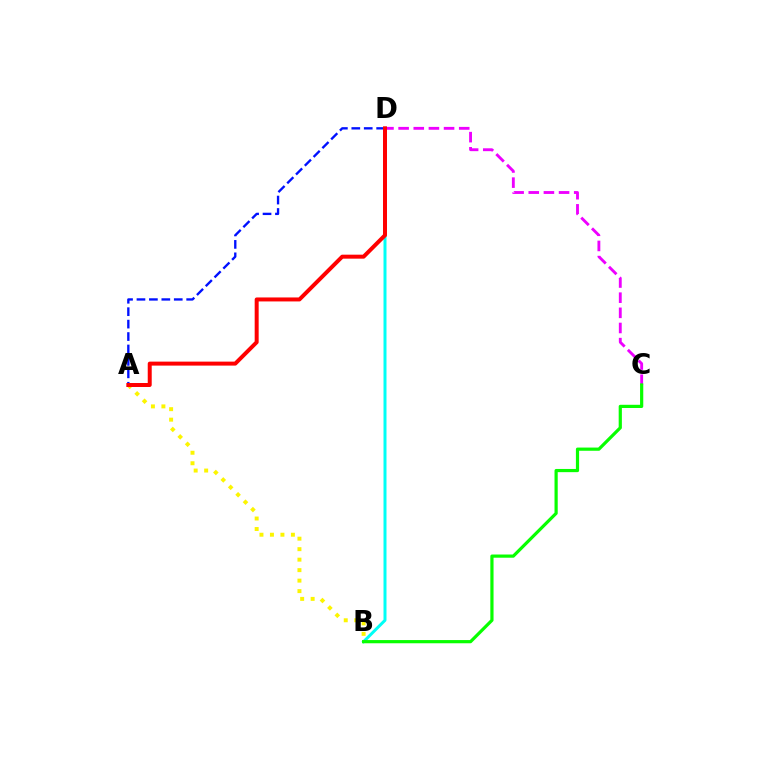{('C', 'D'): [{'color': '#ee00ff', 'line_style': 'dashed', 'thickness': 2.06}], ('B', 'D'): [{'color': '#00fff6', 'line_style': 'solid', 'thickness': 2.15}], ('B', 'C'): [{'color': '#08ff00', 'line_style': 'solid', 'thickness': 2.3}], ('A', 'B'): [{'color': '#fcf500', 'line_style': 'dotted', 'thickness': 2.85}], ('A', 'D'): [{'color': '#0010ff', 'line_style': 'dashed', 'thickness': 1.69}, {'color': '#ff0000', 'line_style': 'solid', 'thickness': 2.87}]}